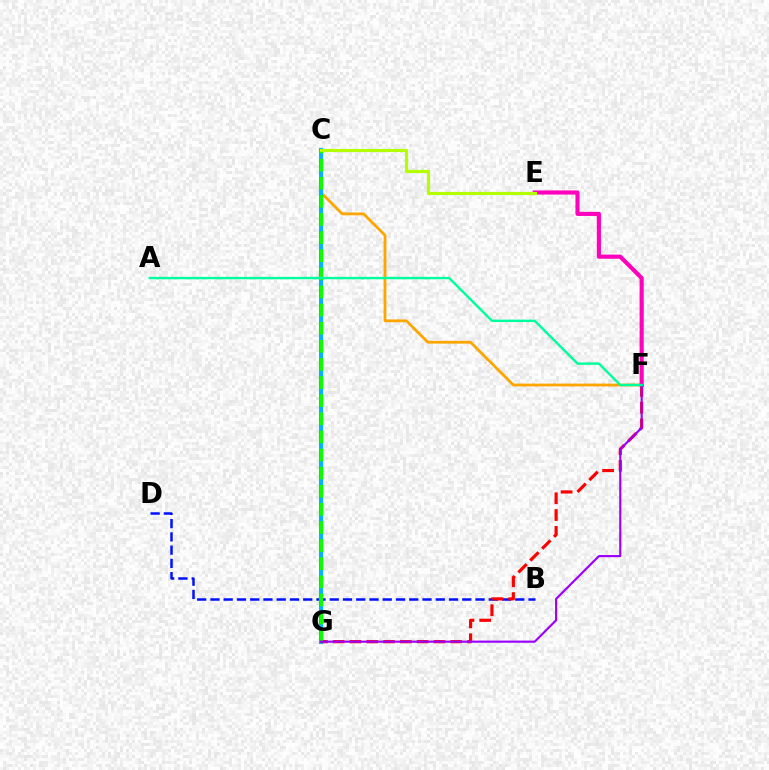{('B', 'D'): [{'color': '#0010ff', 'line_style': 'dashed', 'thickness': 1.8}], ('C', 'F'): [{'color': '#ffa500', 'line_style': 'solid', 'thickness': 2.01}], ('C', 'G'): [{'color': '#00b5ff', 'line_style': 'solid', 'thickness': 2.91}, {'color': '#08ff00', 'line_style': 'dashed', 'thickness': 2.46}], ('F', 'G'): [{'color': '#ff0000', 'line_style': 'dashed', 'thickness': 2.28}, {'color': '#9b00ff', 'line_style': 'solid', 'thickness': 1.54}], ('E', 'F'): [{'color': '#ff00bd', 'line_style': 'solid', 'thickness': 2.97}], ('C', 'E'): [{'color': '#b3ff00', 'line_style': 'solid', 'thickness': 2.28}], ('A', 'F'): [{'color': '#00ff9d', 'line_style': 'solid', 'thickness': 1.74}]}